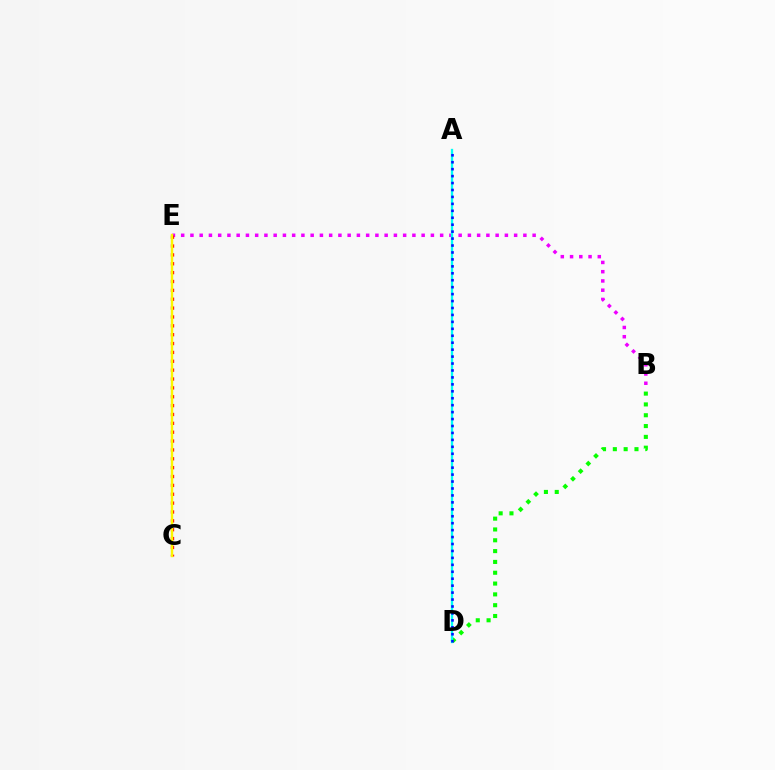{('B', 'E'): [{'color': '#ee00ff', 'line_style': 'dotted', 'thickness': 2.51}], ('C', 'E'): [{'color': '#ff0000', 'line_style': 'dotted', 'thickness': 2.41}, {'color': '#fcf500', 'line_style': 'solid', 'thickness': 1.75}], ('B', 'D'): [{'color': '#08ff00', 'line_style': 'dotted', 'thickness': 2.94}], ('A', 'D'): [{'color': '#00fff6', 'line_style': 'solid', 'thickness': 1.66}, {'color': '#0010ff', 'line_style': 'dotted', 'thickness': 1.89}]}